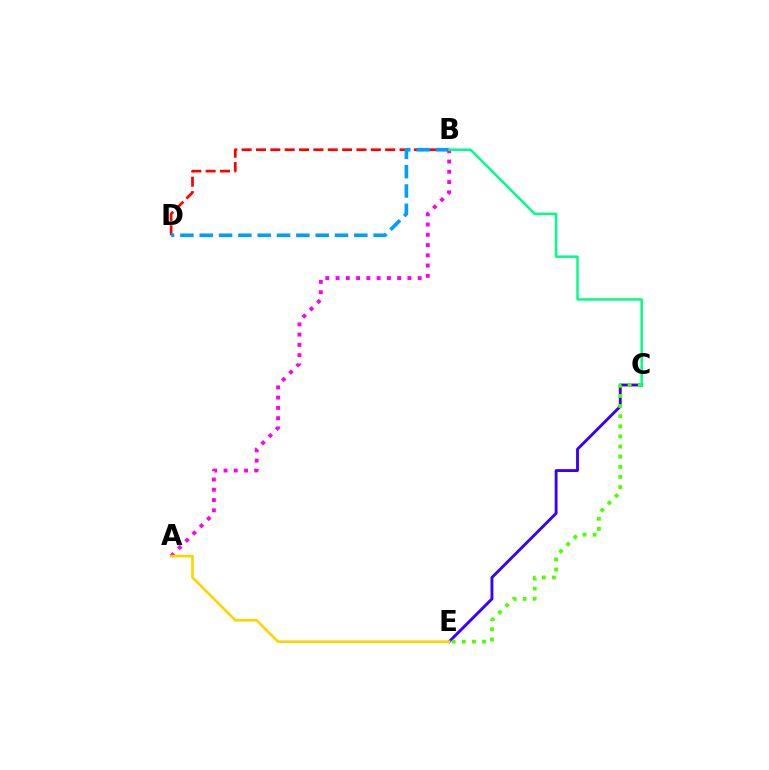{('B', 'D'): [{'color': '#ff0000', 'line_style': 'dashed', 'thickness': 1.95}, {'color': '#009eff', 'line_style': 'dashed', 'thickness': 2.63}], ('A', 'B'): [{'color': '#ff00ed', 'line_style': 'dotted', 'thickness': 2.79}], ('C', 'E'): [{'color': '#3700ff', 'line_style': 'solid', 'thickness': 2.07}, {'color': '#4fff00', 'line_style': 'dotted', 'thickness': 2.75}], ('A', 'E'): [{'color': '#ffd500', 'line_style': 'solid', 'thickness': 1.93}], ('B', 'C'): [{'color': '#00ff86', 'line_style': 'solid', 'thickness': 1.8}]}